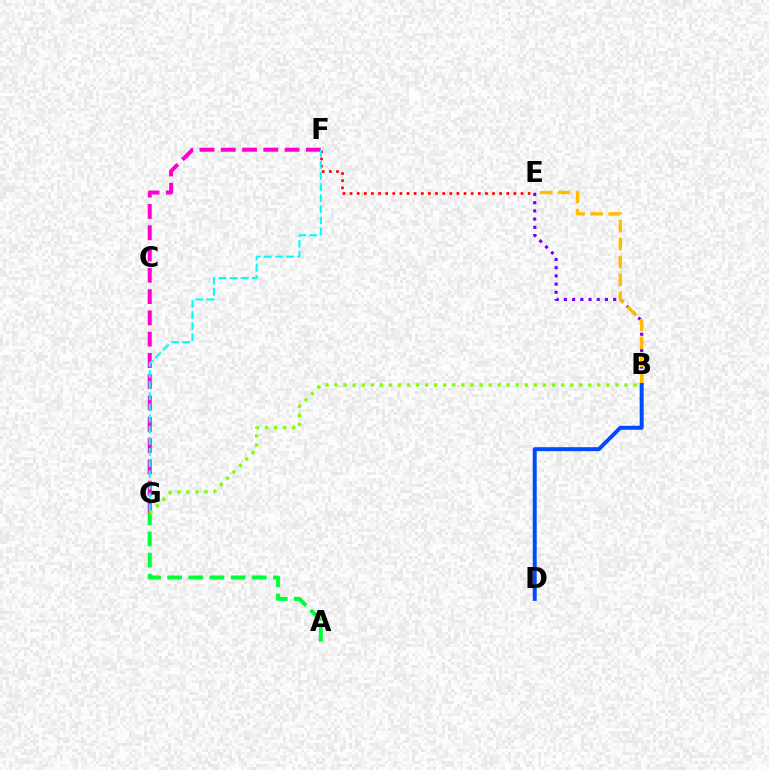{('B', 'E'): [{'color': '#7200ff', 'line_style': 'dotted', 'thickness': 2.23}, {'color': '#ffbd00', 'line_style': 'dashed', 'thickness': 2.44}], ('E', 'F'): [{'color': '#ff0000', 'line_style': 'dotted', 'thickness': 1.94}], ('A', 'G'): [{'color': '#00ff39', 'line_style': 'dashed', 'thickness': 2.87}], ('B', 'D'): [{'color': '#004bff', 'line_style': 'solid', 'thickness': 2.86}], ('F', 'G'): [{'color': '#ff00cf', 'line_style': 'dashed', 'thickness': 2.89}, {'color': '#00fff6', 'line_style': 'dashed', 'thickness': 1.51}], ('B', 'G'): [{'color': '#84ff00', 'line_style': 'dotted', 'thickness': 2.46}]}